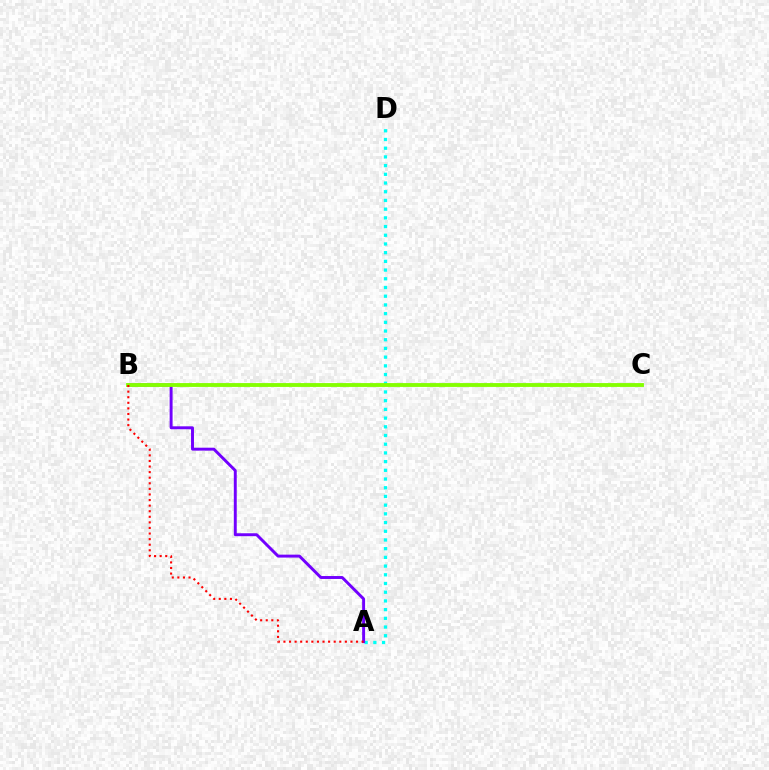{('A', 'D'): [{'color': '#00fff6', 'line_style': 'dotted', 'thickness': 2.37}], ('A', 'B'): [{'color': '#7200ff', 'line_style': 'solid', 'thickness': 2.11}, {'color': '#ff0000', 'line_style': 'dotted', 'thickness': 1.52}], ('B', 'C'): [{'color': '#84ff00', 'line_style': 'solid', 'thickness': 2.77}]}